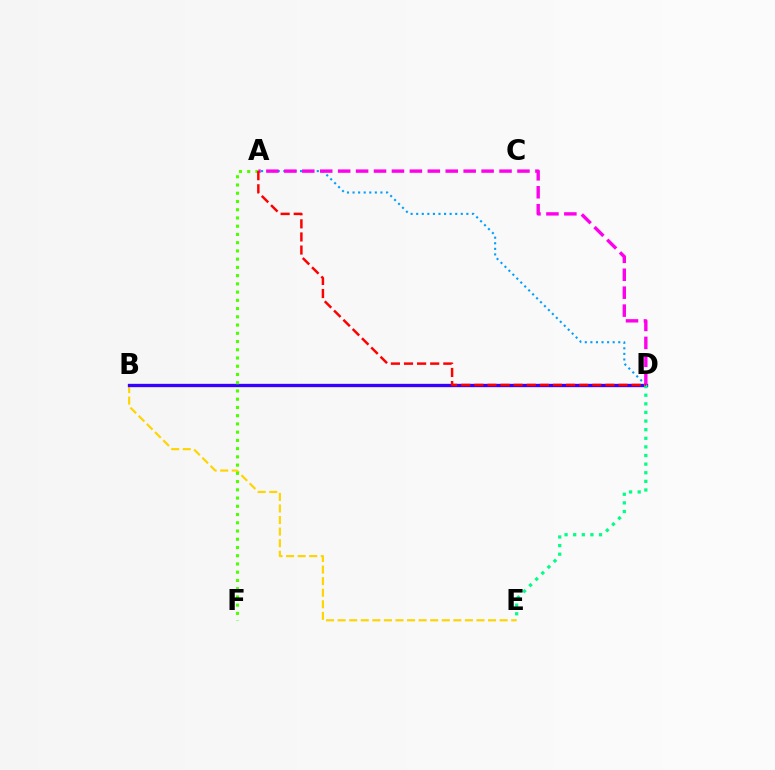{('B', 'E'): [{'color': '#ffd500', 'line_style': 'dashed', 'thickness': 1.57}], ('B', 'D'): [{'color': '#3700ff', 'line_style': 'solid', 'thickness': 2.39}], ('A', 'F'): [{'color': '#4fff00', 'line_style': 'dotted', 'thickness': 2.24}], ('D', 'E'): [{'color': '#00ff86', 'line_style': 'dotted', 'thickness': 2.34}], ('A', 'D'): [{'color': '#009eff', 'line_style': 'dotted', 'thickness': 1.51}, {'color': '#ff00ed', 'line_style': 'dashed', 'thickness': 2.44}, {'color': '#ff0000', 'line_style': 'dashed', 'thickness': 1.78}]}